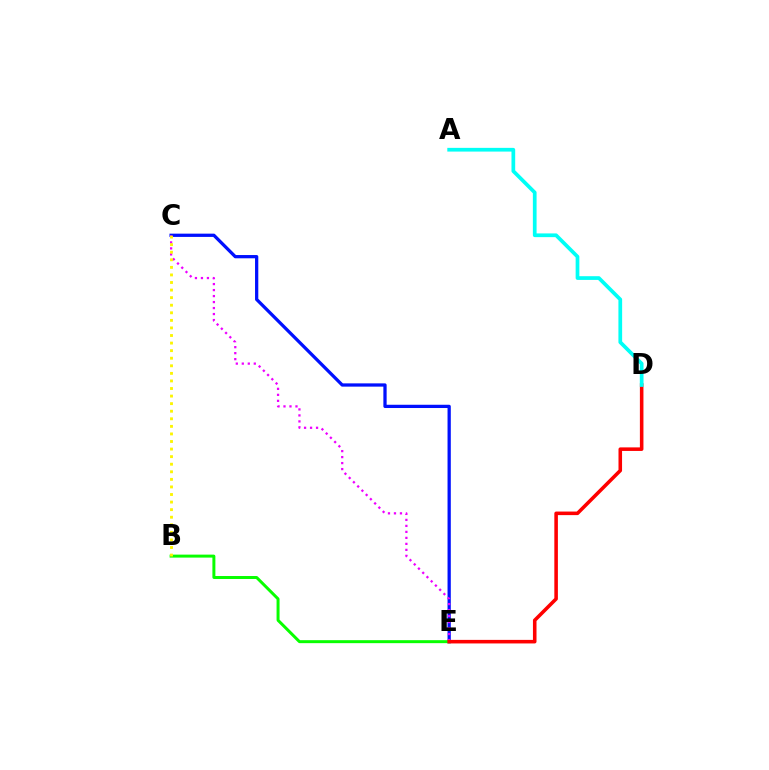{('C', 'E'): [{'color': '#0010ff', 'line_style': 'solid', 'thickness': 2.35}, {'color': '#ee00ff', 'line_style': 'dotted', 'thickness': 1.63}], ('B', 'E'): [{'color': '#08ff00', 'line_style': 'solid', 'thickness': 2.15}], ('D', 'E'): [{'color': '#ff0000', 'line_style': 'solid', 'thickness': 2.56}], ('A', 'D'): [{'color': '#00fff6', 'line_style': 'solid', 'thickness': 2.68}], ('B', 'C'): [{'color': '#fcf500', 'line_style': 'dotted', 'thickness': 2.06}]}